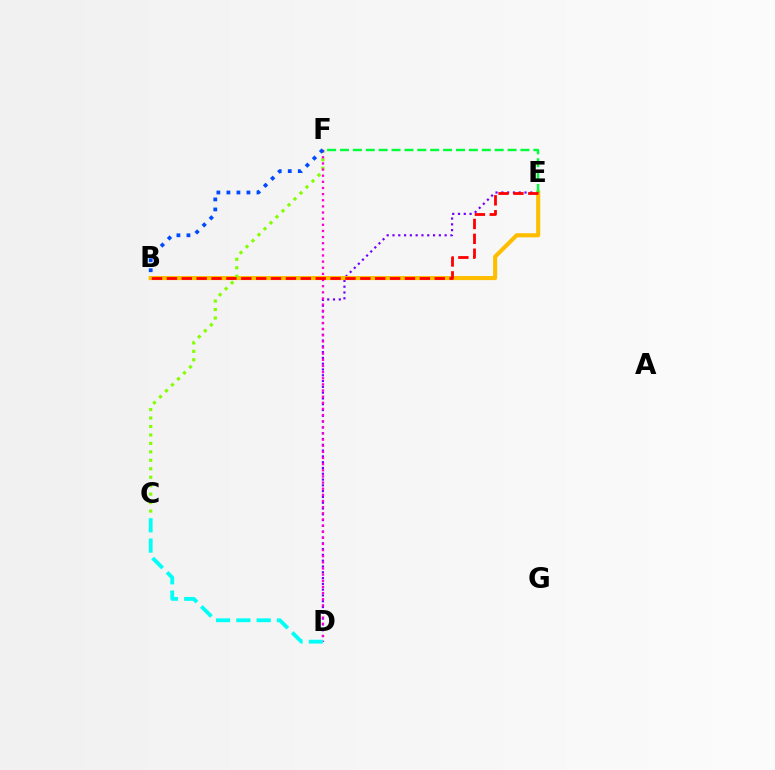{('D', 'E'): [{'color': '#7200ff', 'line_style': 'dotted', 'thickness': 1.57}], ('B', 'E'): [{'color': '#ffbd00', 'line_style': 'solid', 'thickness': 2.94}, {'color': '#ff0000', 'line_style': 'dashed', 'thickness': 2.02}], ('C', 'F'): [{'color': '#84ff00', 'line_style': 'dotted', 'thickness': 2.3}], ('E', 'F'): [{'color': '#00ff39', 'line_style': 'dashed', 'thickness': 1.75}], ('D', 'F'): [{'color': '#ff00cf', 'line_style': 'dotted', 'thickness': 1.67}], ('C', 'D'): [{'color': '#00fff6', 'line_style': 'dashed', 'thickness': 2.76}], ('B', 'F'): [{'color': '#004bff', 'line_style': 'dotted', 'thickness': 2.72}]}